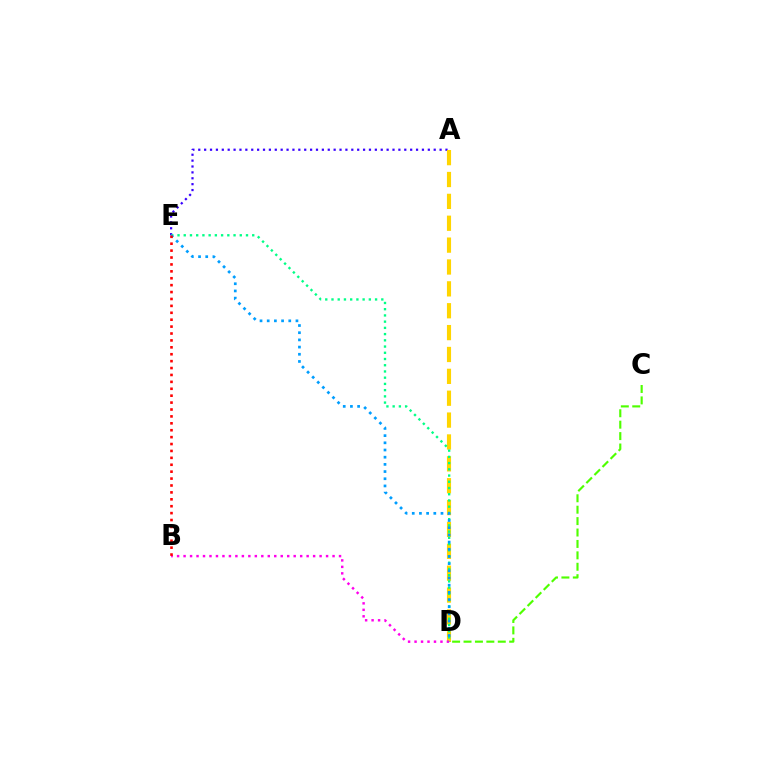{('A', 'E'): [{'color': '#3700ff', 'line_style': 'dotted', 'thickness': 1.6}], ('A', 'D'): [{'color': '#ffd500', 'line_style': 'dashed', 'thickness': 2.97}], ('C', 'D'): [{'color': '#4fff00', 'line_style': 'dashed', 'thickness': 1.55}], ('B', 'D'): [{'color': '#ff00ed', 'line_style': 'dotted', 'thickness': 1.76}], ('D', 'E'): [{'color': '#00ff86', 'line_style': 'dotted', 'thickness': 1.69}, {'color': '#009eff', 'line_style': 'dotted', 'thickness': 1.95}], ('B', 'E'): [{'color': '#ff0000', 'line_style': 'dotted', 'thickness': 1.88}]}